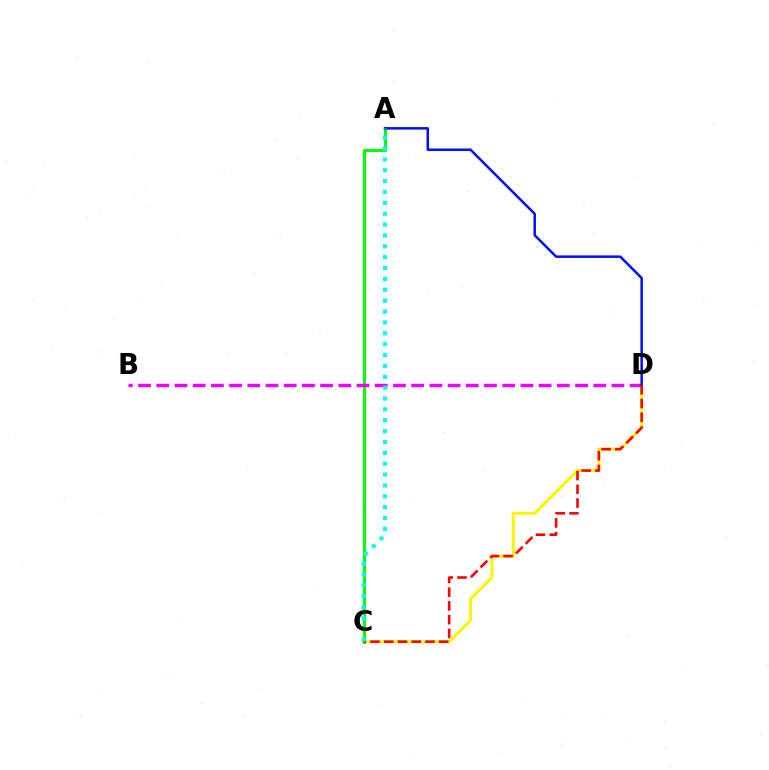{('C', 'D'): [{'color': '#fcf500', 'line_style': 'solid', 'thickness': 2.17}, {'color': '#ff0000', 'line_style': 'dashed', 'thickness': 1.87}], ('A', 'C'): [{'color': '#08ff00', 'line_style': 'solid', 'thickness': 2.22}, {'color': '#00fff6', 'line_style': 'dotted', 'thickness': 2.95}], ('B', 'D'): [{'color': '#ee00ff', 'line_style': 'dashed', 'thickness': 2.47}], ('A', 'D'): [{'color': '#0010ff', 'line_style': 'solid', 'thickness': 1.8}]}